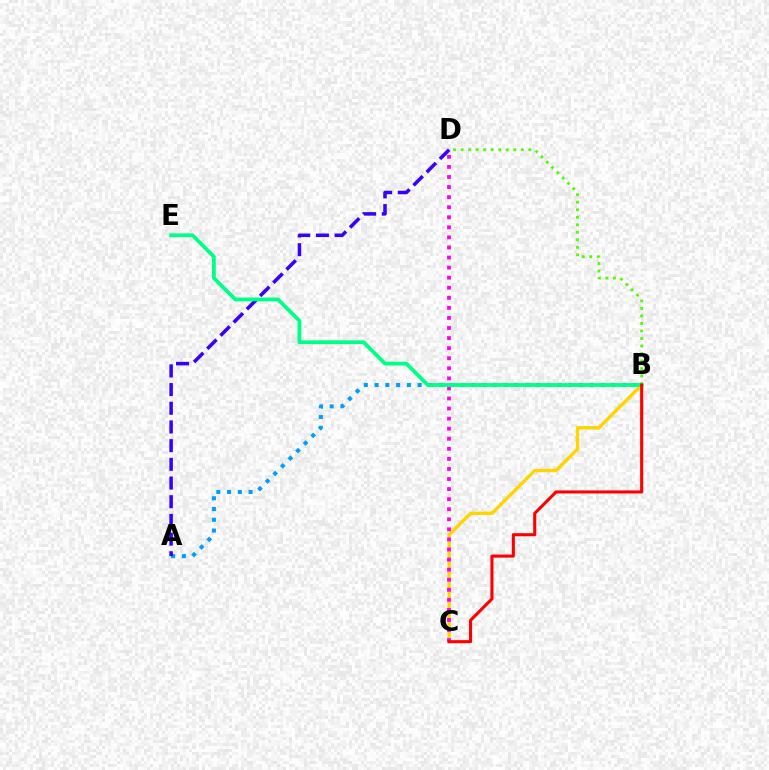{('B', 'D'): [{'color': '#4fff00', 'line_style': 'dotted', 'thickness': 2.04}], ('A', 'B'): [{'color': '#009eff', 'line_style': 'dotted', 'thickness': 2.92}], ('A', 'D'): [{'color': '#3700ff', 'line_style': 'dashed', 'thickness': 2.54}], ('B', 'C'): [{'color': '#ffd500', 'line_style': 'solid', 'thickness': 2.45}, {'color': '#ff0000', 'line_style': 'solid', 'thickness': 2.22}], ('C', 'D'): [{'color': '#ff00ed', 'line_style': 'dotted', 'thickness': 2.74}], ('B', 'E'): [{'color': '#00ff86', 'line_style': 'solid', 'thickness': 2.72}]}